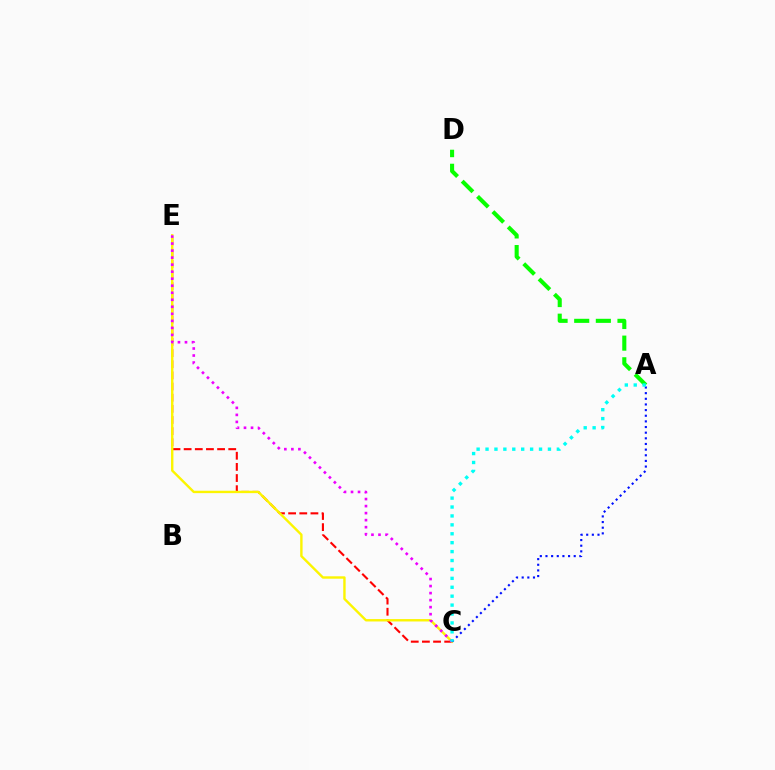{('C', 'E'): [{'color': '#ff0000', 'line_style': 'dashed', 'thickness': 1.51}, {'color': '#fcf500', 'line_style': 'solid', 'thickness': 1.72}, {'color': '#ee00ff', 'line_style': 'dotted', 'thickness': 1.91}], ('A', 'D'): [{'color': '#08ff00', 'line_style': 'dashed', 'thickness': 2.94}], ('A', 'C'): [{'color': '#0010ff', 'line_style': 'dotted', 'thickness': 1.53}, {'color': '#00fff6', 'line_style': 'dotted', 'thickness': 2.42}]}